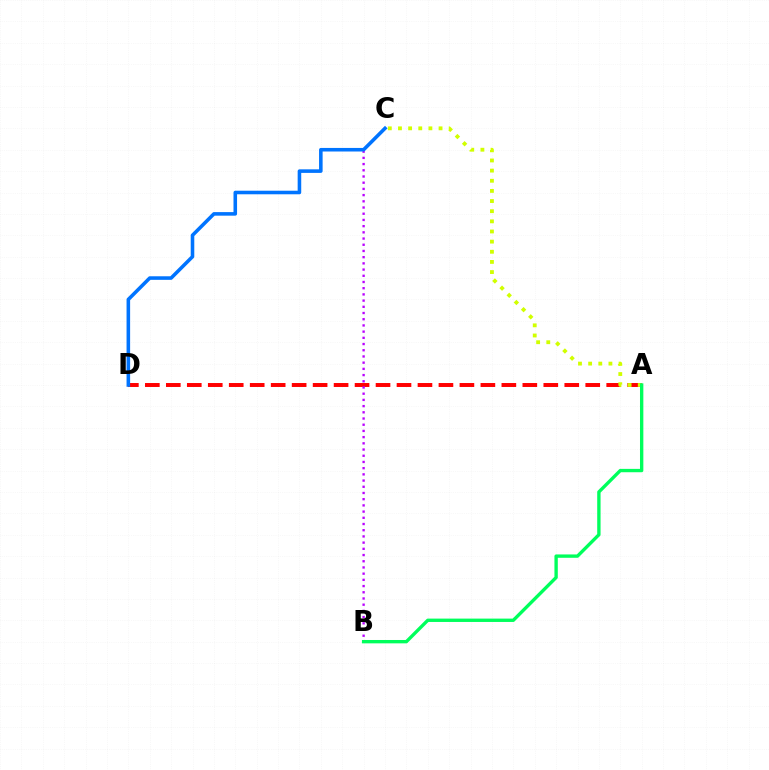{('A', 'D'): [{'color': '#ff0000', 'line_style': 'dashed', 'thickness': 2.85}], ('A', 'C'): [{'color': '#d1ff00', 'line_style': 'dotted', 'thickness': 2.76}], ('B', 'C'): [{'color': '#b900ff', 'line_style': 'dotted', 'thickness': 1.69}], ('A', 'B'): [{'color': '#00ff5c', 'line_style': 'solid', 'thickness': 2.42}], ('C', 'D'): [{'color': '#0074ff', 'line_style': 'solid', 'thickness': 2.57}]}